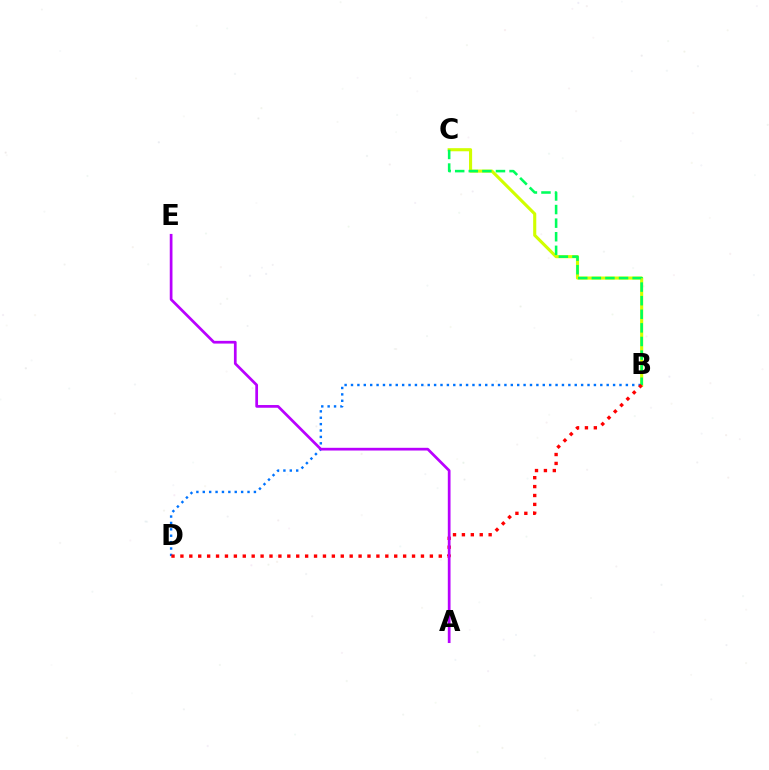{('B', 'D'): [{'color': '#0074ff', 'line_style': 'dotted', 'thickness': 1.74}, {'color': '#ff0000', 'line_style': 'dotted', 'thickness': 2.42}], ('B', 'C'): [{'color': '#d1ff00', 'line_style': 'solid', 'thickness': 2.24}, {'color': '#00ff5c', 'line_style': 'dashed', 'thickness': 1.85}], ('A', 'E'): [{'color': '#b900ff', 'line_style': 'solid', 'thickness': 1.96}]}